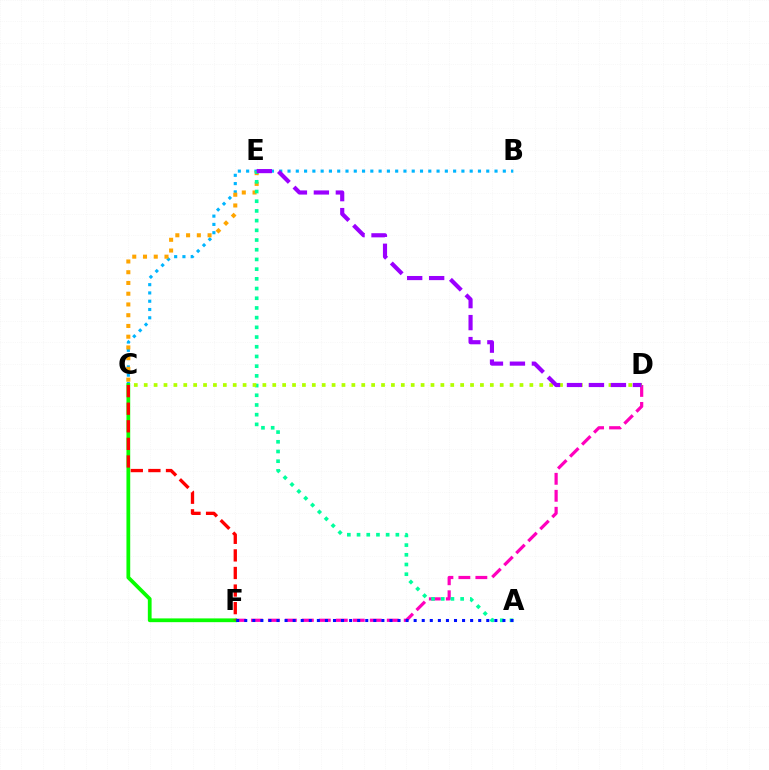{('B', 'C'): [{'color': '#00b5ff', 'line_style': 'dotted', 'thickness': 2.25}], ('C', 'E'): [{'color': '#ffa500', 'line_style': 'dotted', 'thickness': 2.92}], ('D', 'F'): [{'color': '#ff00bd', 'line_style': 'dashed', 'thickness': 2.31}], ('A', 'E'): [{'color': '#00ff9d', 'line_style': 'dotted', 'thickness': 2.64}], ('C', 'F'): [{'color': '#08ff00', 'line_style': 'solid', 'thickness': 2.71}, {'color': '#ff0000', 'line_style': 'dashed', 'thickness': 2.39}], ('C', 'D'): [{'color': '#b3ff00', 'line_style': 'dotted', 'thickness': 2.69}], ('D', 'E'): [{'color': '#9b00ff', 'line_style': 'dashed', 'thickness': 2.98}], ('A', 'F'): [{'color': '#0010ff', 'line_style': 'dotted', 'thickness': 2.19}]}